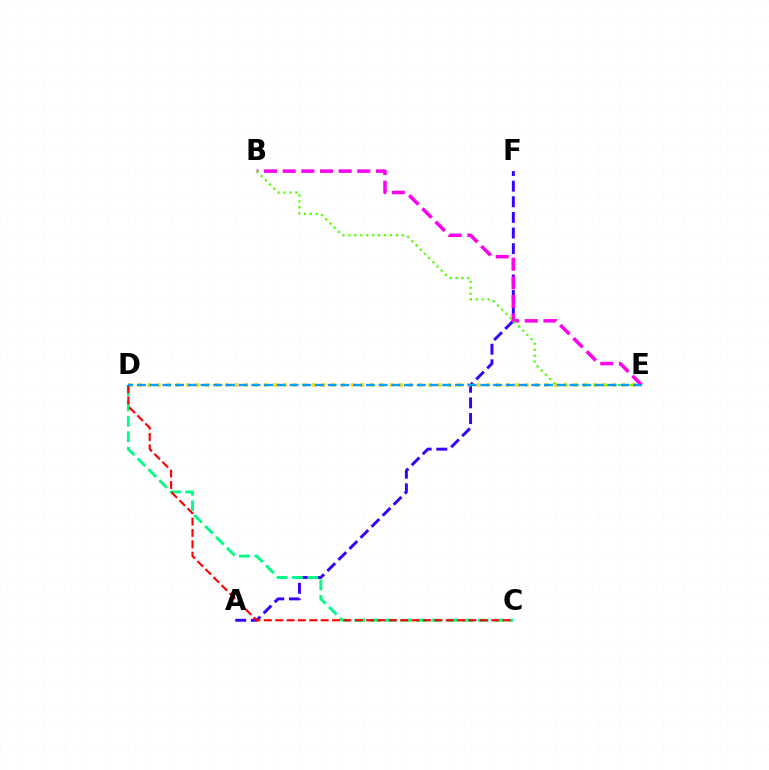{('A', 'F'): [{'color': '#3700ff', 'line_style': 'dashed', 'thickness': 2.12}], ('B', 'E'): [{'color': '#ff00ed', 'line_style': 'dashed', 'thickness': 2.53}, {'color': '#4fff00', 'line_style': 'dotted', 'thickness': 1.61}], ('C', 'D'): [{'color': '#00ff86', 'line_style': 'dashed', 'thickness': 2.1}, {'color': '#ff0000', 'line_style': 'dashed', 'thickness': 1.54}], ('D', 'E'): [{'color': '#ffd500', 'line_style': 'dotted', 'thickness': 2.63}, {'color': '#009eff', 'line_style': 'dashed', 'thickness': 1.73}]}